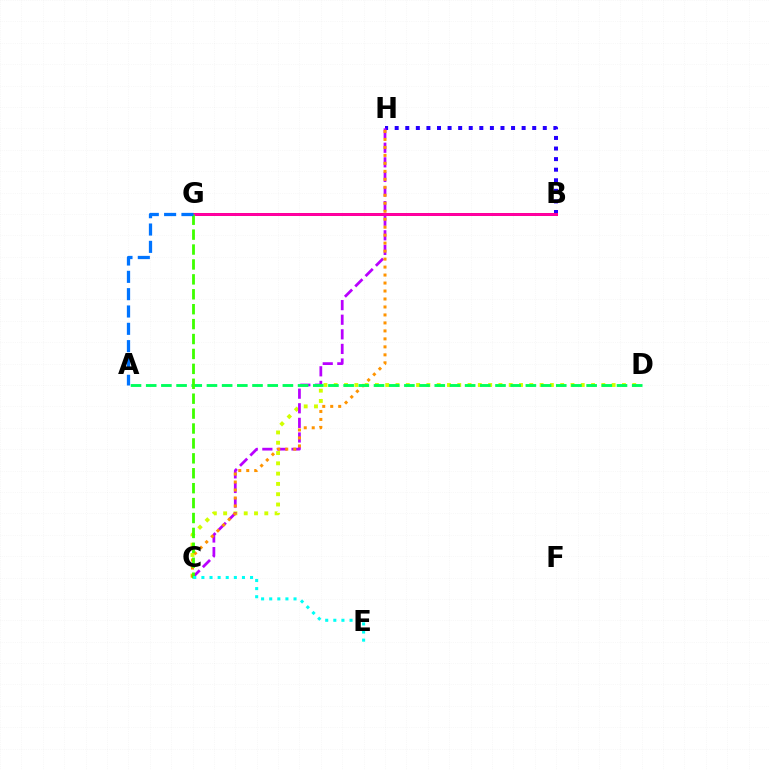{('B', 'H'): [{'color': '#2500ff', 'line_style': 'dotted', 'thickness': 2.87}], ('C', 'D'): [{'color': '#d1ff00', 'line_style': 'dotted', 'thickness': 2.8}], ('C', 'H'): [{'color': '#b900ff', 'line_style': 'dashed', 'thickness': 1.98}, {'color': '#ff9400', 'line_style': 'dotted', 'thickness': 2.17}], ('B', 'G'): [{'color': '#ff0000', 'line_style': 'solid', 'thickness': 2.16}, {'color': '#ff00ac', 'line_style': 'solid', 'thickness': 1.98}], ('A', 'D'): [{'color': '#00ff5c', 'line_style': 'dashed', 'thickness': 2.06}], ('C', 'G'): [{'color': '#3dff00', 'line_style': 'dashed', 'thickness': 2.03}], ('C', 'E'): [{'color': '#00fff6', 'line_style': 'dotted', 'thickness': 2.2}], ('A', 'G'): [{'color': '#0074ff', 'line_style': 'dashed', 'thickness': 2.35}]}